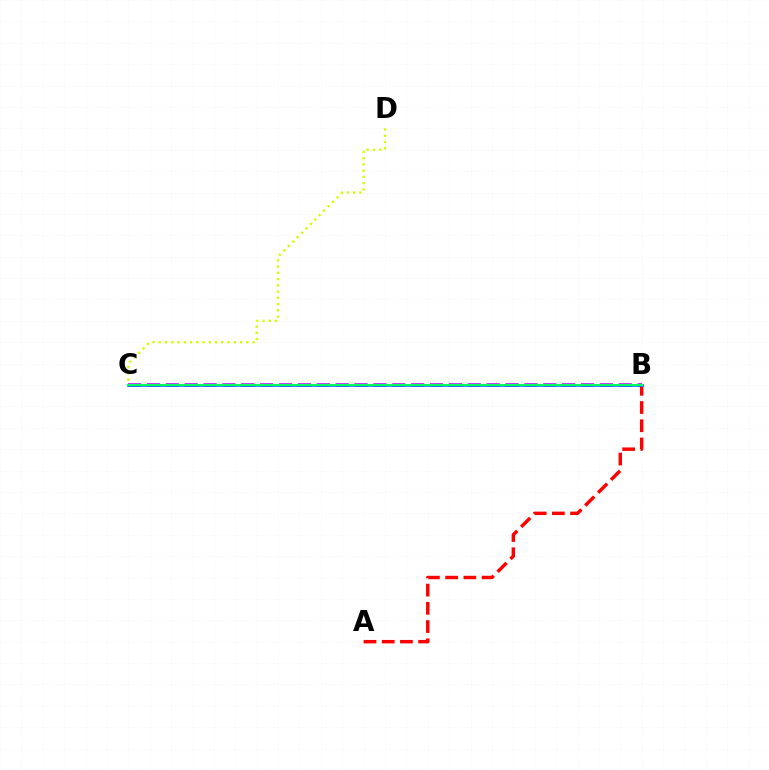{('B', 'C'): [{'color': '#b900ff', 'line_style': 'dashed', 'thickness': 2.56}, {'color': '#0074ff', 'line_style': 'solid', 'thickness': 1.9}, {'color': '#00ff5c', 'line_style': 'solid', 'thickness': 1.52}], ('A', 'B'): [{'color': '#ff0000', 'line_style': 'dashed', 'thickness': 2.48}], ('C', 'D'): [{'color': '#d1ff00', 'line_style': 'dotted', 'thickness': 1.7}]}